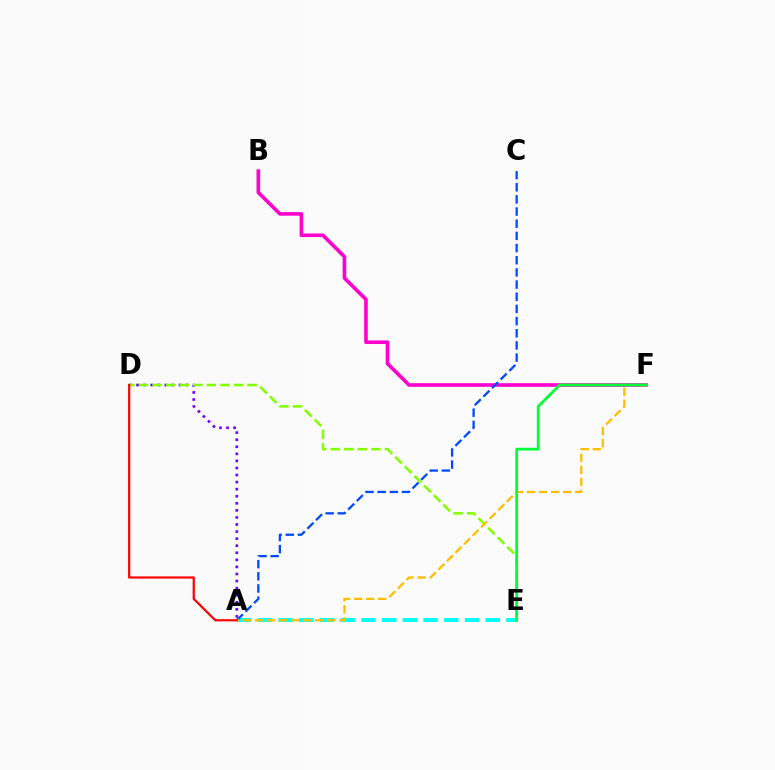{('A', 'E'): [{'color': '#00fff6', 'line_style': 'dashed', 'thickness': 2.81}], ('B', 'F'): [{'color': '#ff00cf', 'line_style': 'solid', 'thickness': 2.61}], ('A', 'D'): [{'color': '#7200ff', 'line_style': 'dotted', 'thickness': 1.92}, {'color': '#ff0000', 'line_style': 'solid', 'thickness': 1.59}], ('A', 'C'): [{'color': '#004bff', 'line_style': 'dashed', 'thickness': 1.65}], ('D', 'E'): [{'color': '#84ff00', 'line_style': 'dashed', 'thickness': 1.84}], ('A', 'F'): [{'color': '#ffbd00', 'line_style': 'dashed', 'thickness': 1.64}], ('E', 'F'): [{'color': '#00ff39', 'line_style': 'solid', 'thickness': 2.01}]}